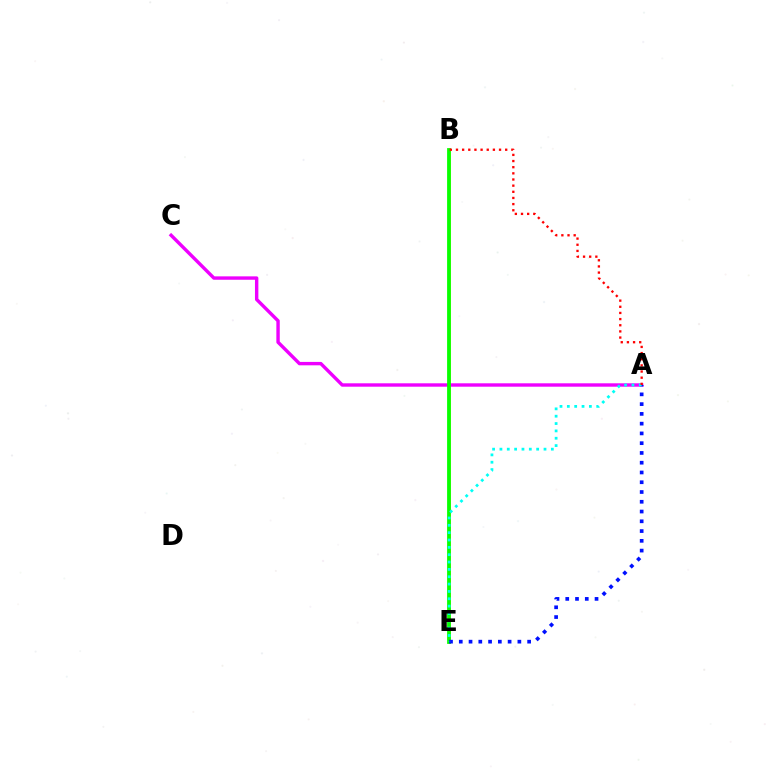{('B', 'E'): [{'color': '#fcf500', 'line_style': 'solid', 'thickness': 1.89}, {'color': '#08ff00', 'line_style': 'solid', 'thickness': 2.73}], ('A', 'C'): [{'color': '#ee00ff', 'line_style': 'solid', 'thickness': 2.45}], ('A', 'E'): [{'color': '#0010ff', 'line_style': 'dotted', 'thickness': 2.65}, {'color': '#00fff6', 'line_style': 'dotted', 'thickness': 2.0}], ('A', 'B'): [{'color': '#ff0000', 'line_style': 'dotted', 'thickness': 1.67}]}